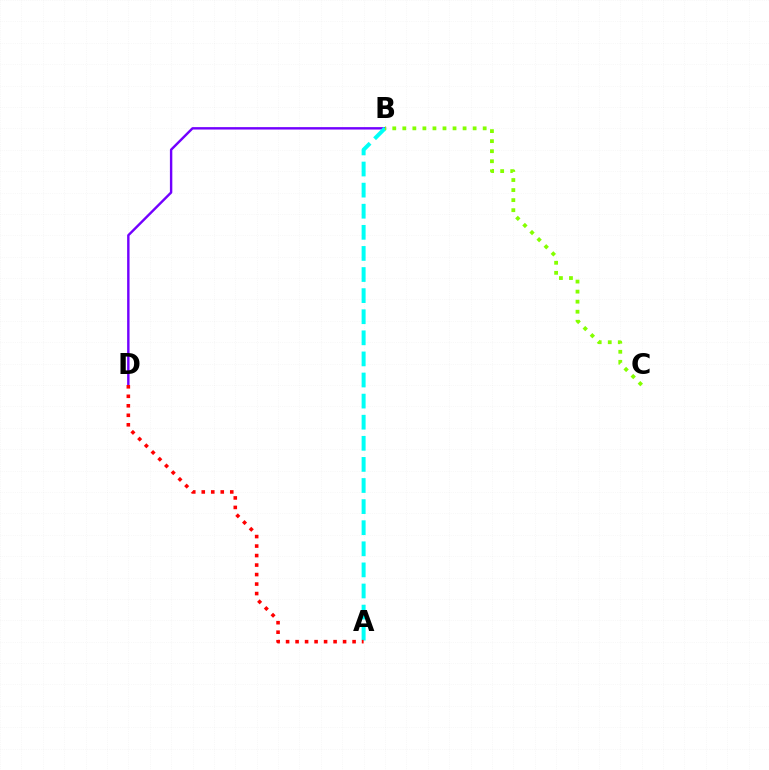{('B', 'D'): [{'color': '#7200ff', 'line_style': 'solid', 'thickness': 1.73}], ('A', 'B'): [{'color': '#00fff6', 'line_style': 'dashed', 'thickness': 2.87}], ('A', 'D'): [{'color': '#ff0000', 'line_style': 'dotted', 'thickness': 2.58}], ('B', 'C'): [{'color': '#84ff00', 'line_style': 'dotted', 'thickness': 2.73}]}